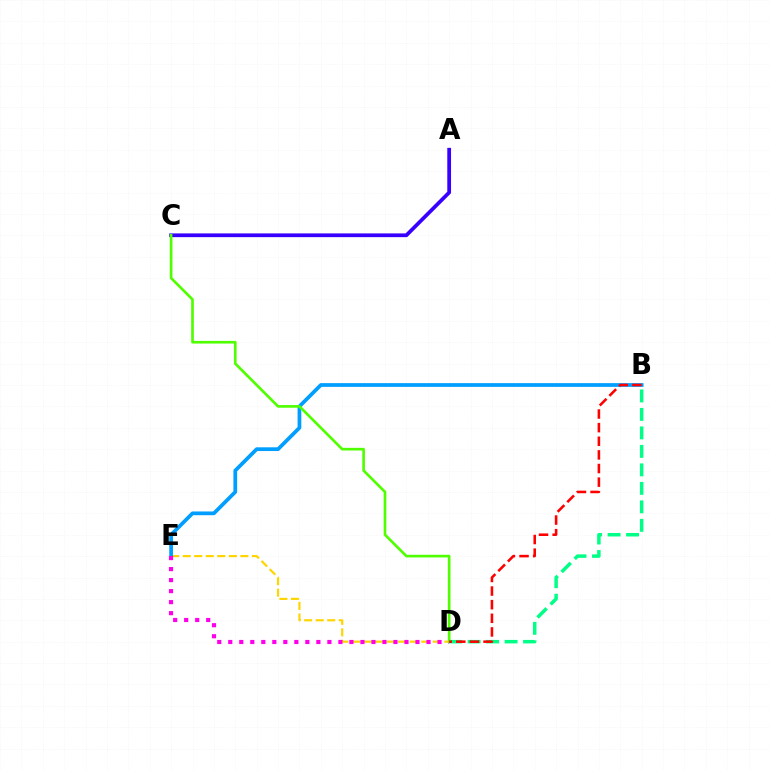{('B', 'D'): [{'color': '#00ff86', 'line_style': 'dashed', 'thickness': 2.51}, {'color': '#ff0000', 'line_style': 'dashed', 'thickness': 1.85}], ('D', 'E'): [{'color': '#ffd500', 'line_style': 'dashed', 'thickness': 1.57}, {'color': '#ff00ed', 'line_style': 'dotted', 'thickness': 2.99}], ('B', 'E'): [{'color': '#009eff', 'line_style': 'solid', 'thickness': 2.69}], ('A', 'C'): [{'color': '#3700ff', 'line_style': 'solid', 'thickness': 2.69}], ('C', 'D'): [{'color': '#4fff00', 'line_style': 'solid', 'thickness': 1.91}]}